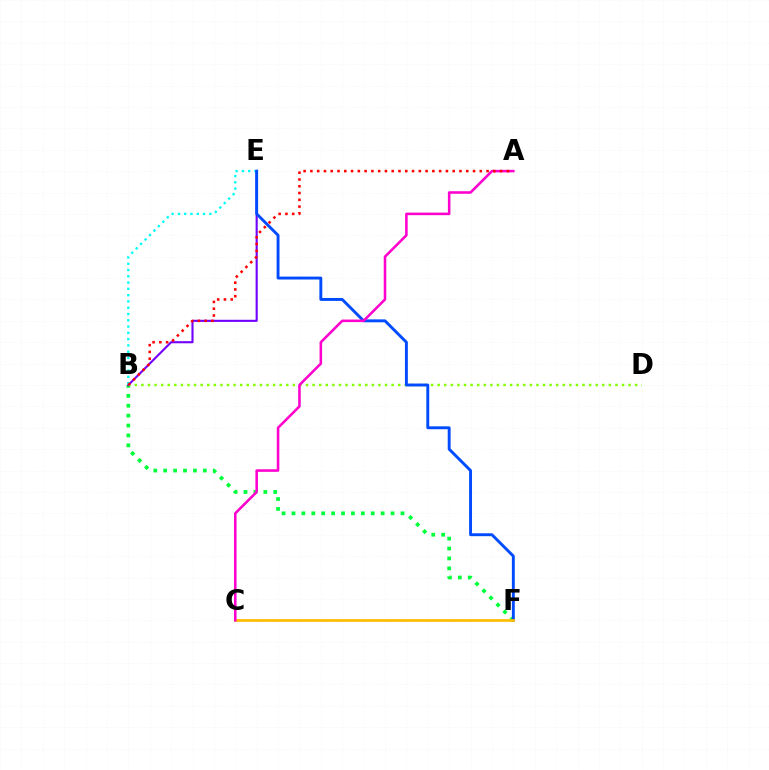{('B', 'F'): [{'color': '#00ff39', 'line_style': 'dotted', 'thickness': 2.69}], ('B', 'D'): [{'color': '#84ff00', 'line_style': 'dotted', 'thickness': 1.79}], ('B', 'E'): [{'color': '#7200ff', 'line_style': 'solid', 'thickness': 1.52}, {'color': '#00fff6', 'line_style': 'dotted', 'thickness': 1.71}], ('E', 'F'): [{'color': '#004bff', 'line_style': 'solid', 'thickness': 2.09}], ('C', 'F'): [{'color': '#ffbd00', 'line_style': 'solid', 'thickness': 1.96}], ('A', 'C'): [{'color': '#ff00cf', 'line_style': 'solid', 'thickness': 1.84}], ('A', 'B'): [{'color': '#ff0000', 'line_style': 'dotted', 'thickness': 1.84}]}